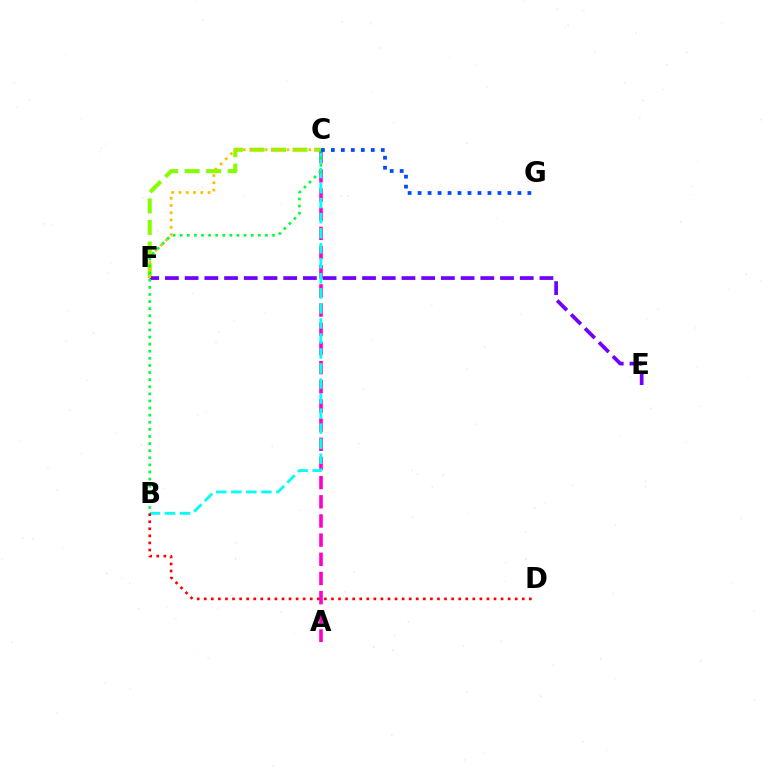{('A', 'C'): [{'color': '#ff00cf', 'line_style': 'dashed', 'thickness': 2.6}], ('C', 'F'): [{'color': '#84ff00', 'line_style': 'dashed', 'thickness': 2.93}, {'color': '#ffbd00', 'line_style': 'dotted', 'thickness': 1.98}], ('E', 'F'): [{'color': '#7200ff', 'line_style': 'dashed', 'thickness': 2.68}], ('B', 'C'): [{'color': '#00fff6', 'line_style': 'dashed', 'thickness': 2.04}, {'color': '#00ff39', 'line_style': 'dotted', 'thickness': 1.93}], ('C', 'G'): [{'color': '#004bff', 'line_style': 'dotted', 'thickness': 2.71}], ('B', 'D'): [{'color': '#ff0000', 'line_style': 'dotted', 'thickness': 1.92}]}